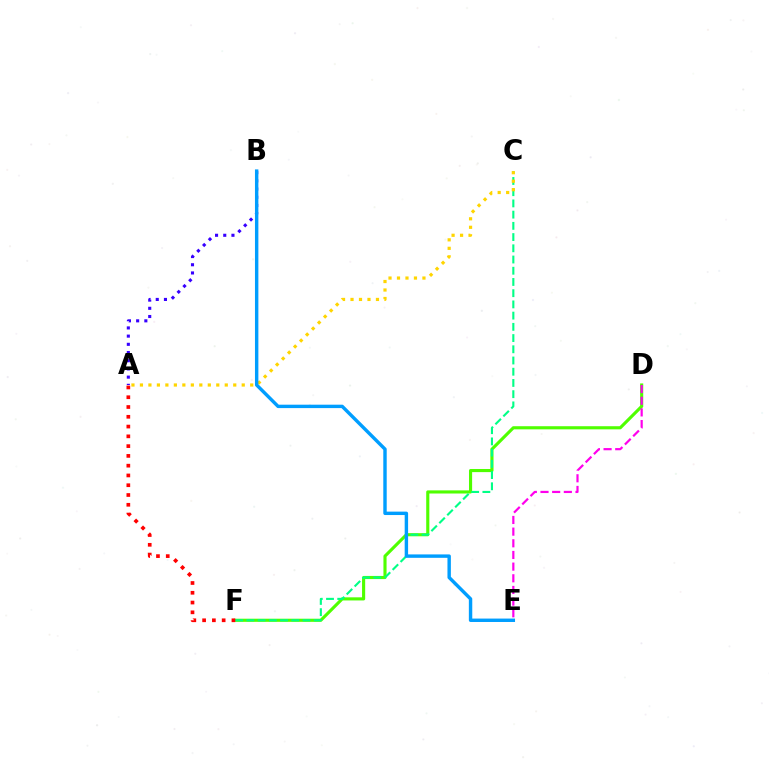{('D', 'F'): [{'color': '#4fff00', 'line_style': 'solid', 'thickness': 2.25}], ('A', 'B'): [{'color': '#3700ff', 'line_style': 'dotted', 'thickness': 2.23}], ('C', 'F'): [{'color': '#00ff86', 'line_style': 'dashed', 'thickness': 1.52}], ('A', 'F'): [{'color': '#ff0000', 'line_style': 'dotted', 'thickness': 2.66}], ('D', 'E'): [{'color': '#ff00ed', 'line_style': 'dashed', 'thickness': 1.58}], ('A', 'C'): [{'color': '#ffd500', 'line_style': 'dotted', 'thickness': 2.3}], ('B', 'E'): [{'color': '#009eff', 'line_style': 'solid', 'thickness': 2.46}]}